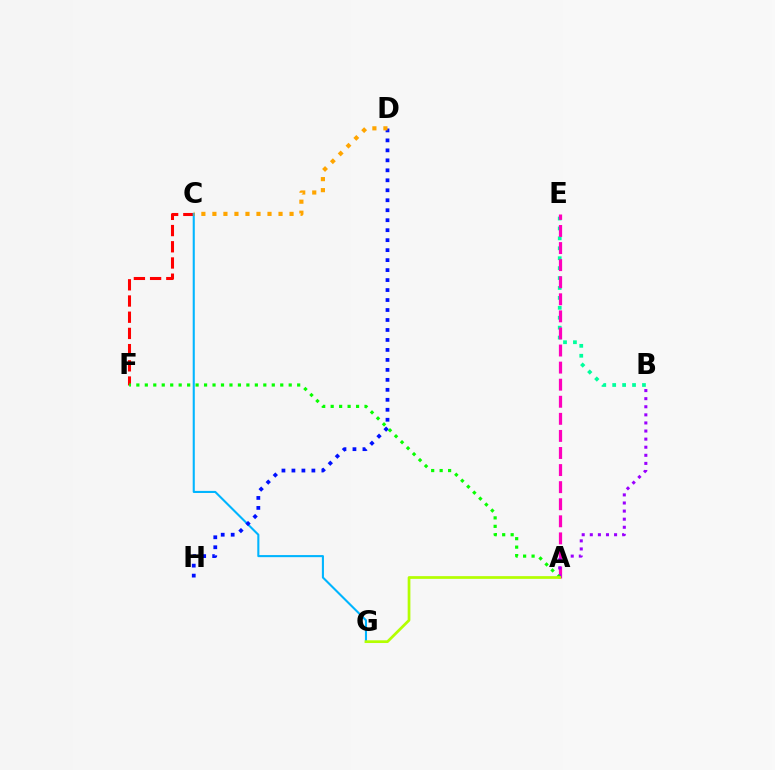{('C', 'F'): [{'color': '#ff0000', 'line_style': 'dashed', 'thickness': 2.2}], ('B', 'E'): [{'color': '#00ff9d', 'line_style': 'dotted', 'thickness': 2.7}], ('A', 'E'): [{'color': '#ff00bd', 'line_style': 'dashed', 'thickness': 2.32}], ('A', 'B'): [{'color': '#9b00ff', 'line_style': 'dotted', 'thickness': 2.2}], ('A', 'F'): [{'color': '#08ff00', 'line_style': 'dotted', 'thickness': 2.3}], ('C', 'G'): [{'color': '#00b5ff', 'line_style': 'solid', 'thickness': 1.5}], ('D', 'H'): [{'color': '#0010ff', 'line_style': 'dotted', 'thickness': 2.71}], ('C', 'D'): [{'color': '#ffa500', 'line_style': 'dotted', 'thickness': 2.99}], ('A', 'G'): [{'color': '#b3ff00', 'line_style': 'solid', 'thickness': 1.96}]}